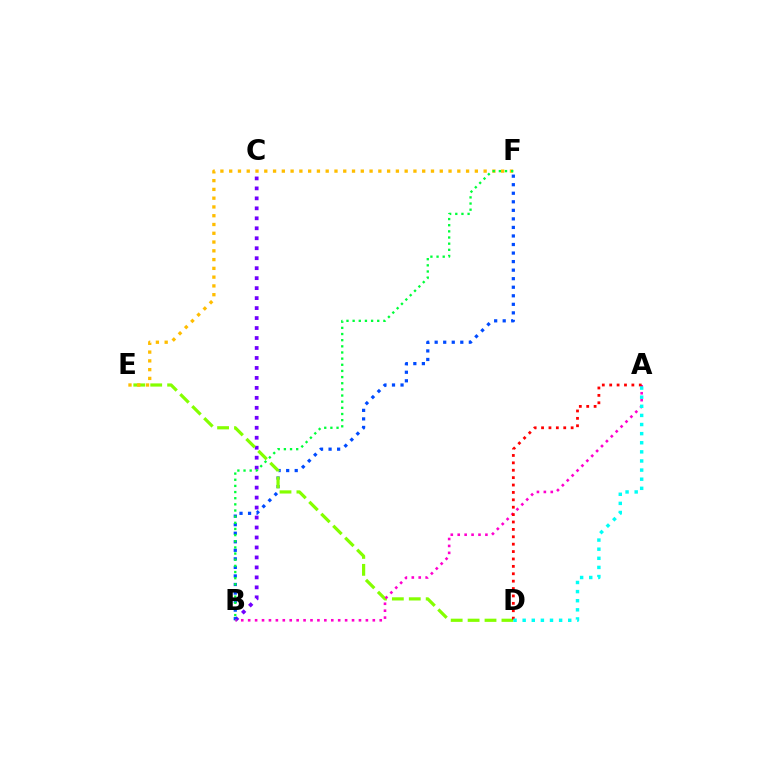{('B', 'C'): [{'color': '#7200ff', 'line_style': 'dotted', 'thickness': 2.71}], ('B', 'F'): [{'color': '#004bff', 'line_style': 'dotted', 'thickness': 2.32}, {'color': '#00ff39', 'line_style': 'dotted', 'thickness': 1.67}], ('D', 'E'): [{'color': '#84ff00', 'line_style': 'dashed', 'thickness': 2.3}], ('E', 'F'): [{'color': '#ffbd00', 'line_style': 'dotted', 'thickness': 2.38}], ('A', 'B'): [{'color': '#ff00cf', 'line_style': 'dotted', 'thickness': 1.88}], ('A', 'D'): [{'color': '#ff0000', 'line_style': 'dotted', 'thickness': 2.01}, {'color': '#00fff6', 'line_style': 'dotted', 'thickness': 2.48}]}